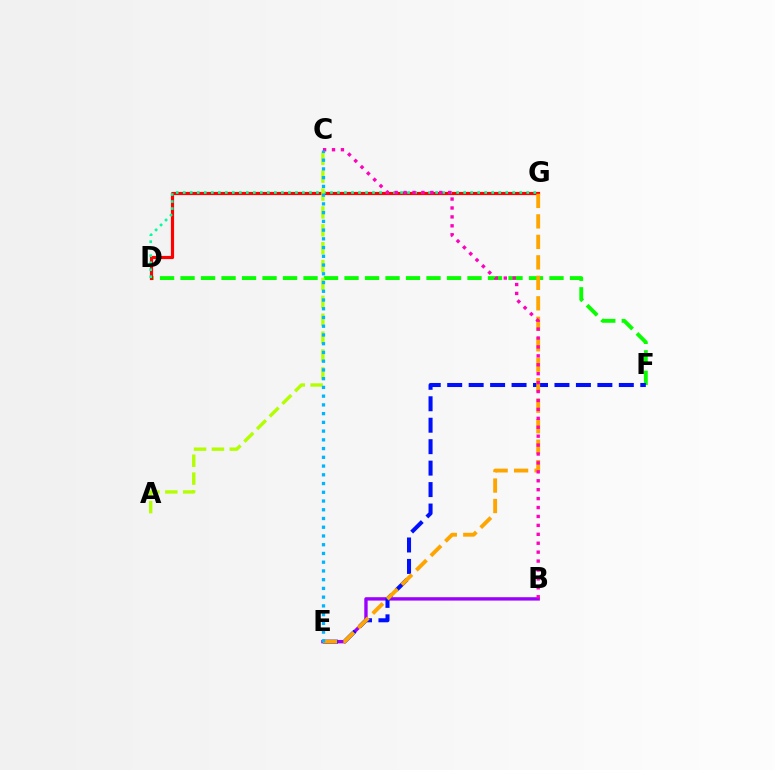{('D', 'F'): [{'color': '#08ff00', 'line_style': 'dashed', 'thickness': 2.78}], ('D', 'G'): [{'color': '#ff0000', 'line_style': 'solid', 'thickness': 2.29}, {'color': '#00ff9d', 'line_style': 'dotted', 'thickness': 1.91}], ('B', 'E'): [{'color': '#9b00ff', 'line_style': 'solid', 'thickness': 2.43}], ('E', 'F'): [{'color': '#0010ff', 'line_style': 'dashed', 'thickness': 2.91}], ('E', 'G'): [{'color': '#ffa500', 'line_style': 'dashed', 'thickness': 2.78}], ('B', 'C'): [{'color': '#ff00bd', 'line_style': 'dotted', 'thickness': 2.42}], ('A', 'C'): [{'color': '#b3ff00', 'line_style': 'dashed', 'thickness': 2.43}], ('C', 'E'): [{'color': '#00b5ff', 'line_style': 'dotted', 'thickness': 2.37}]}